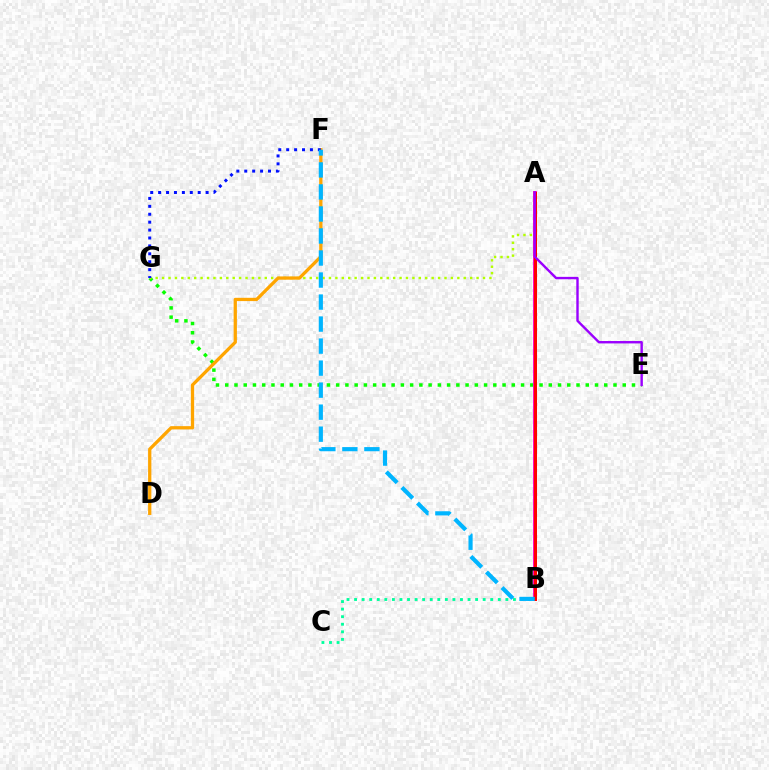{('E', 'G'): [{'color': '#08ff00', 'line_style': 'dotted', 'thickness': 2.51}], ('B', 'C'): [{'color': '#00ff9d', 'line_style': 'dotted', 'thickness': 2.06}], ('A', 'G'): [{'color': '#b3ff00', 'line_style': 'dotted', 'thickness': 1.74}], ('D', 'F'): [{'color': '#ffa500', 'line_style': 'solid', 'thickness': 2.36}], ('A', 'B'): [{'color': '#ff00bd', 'line_style': 'solid', 'thickness': 2.79}, {'color': '#ff0000', 'line_style': 'solid', 'thickness': 2.17}], ('F', 'G'): [{'color': '#0010ff', 'line_style': 'dotted', 'thickness': 2.15}], ('A', 'E'): [{'color': '#9b00ff', 'line_style': 'solid', 'thickness': 1.72}], ('B', 'F'): [{'color': '#00b5ff', 'line_style': 'dashed', 'thickness': 2.99}]}